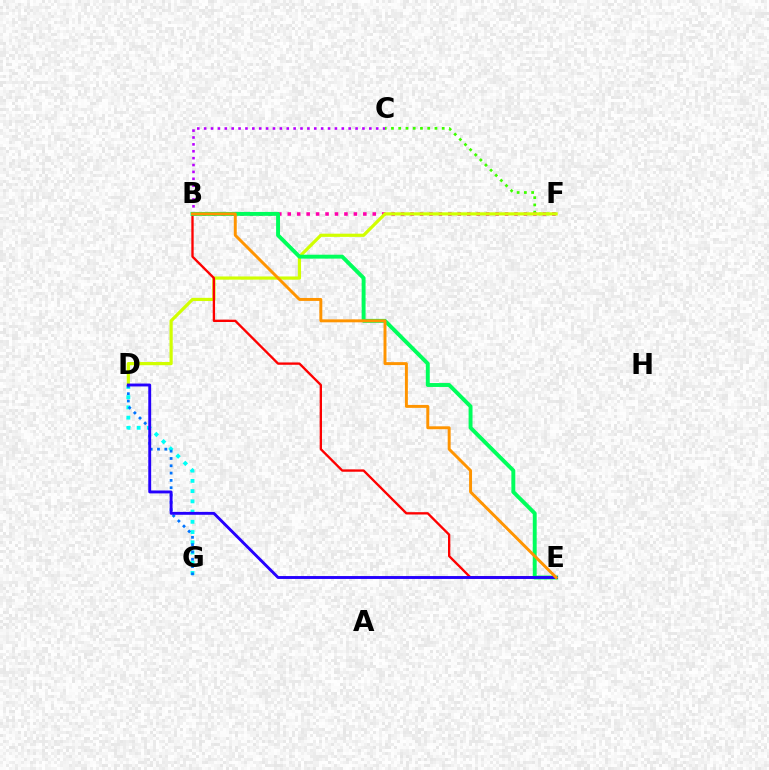{('B', 'C'): [{'color': '#b900ff', 'line_style': 'dotted', 'thickness': 1.87}], ('C', 'F'): [{'color': '#3dff00', 'line_style': 'dotted', 'thickness': 1.97}], ('B', 'F'): [{'color': '#ff00ac', 'line_style': 'dotted', 'thickness': 2.57}], ('D', 'G'): [{'color': '#00fff6', 'line_style': 'dotted', 'thickness': 2.78}, {'color': '#0074ff', 'line_style': 'dotted', 'thickness': 1.99}], ('D', 'F'): [{'color': '#d1ff00', 'line_style': 'solid', 'thickness': 2.3}], ('B', 'E'): [{'color': '#ff0000', 'line_style': 'solid', 'thickness': 1.68}, {'color': '#00ff5c', 'line_style': 'solid', 'thickness': 2.82}, {'color': '#ff9400', 'line_style': 'solid', 'thickness': 2.12}], ('D', 'E'): [{'color': '#2500ff', 'line_style': 'solid', 'thickness': 2.08}]}